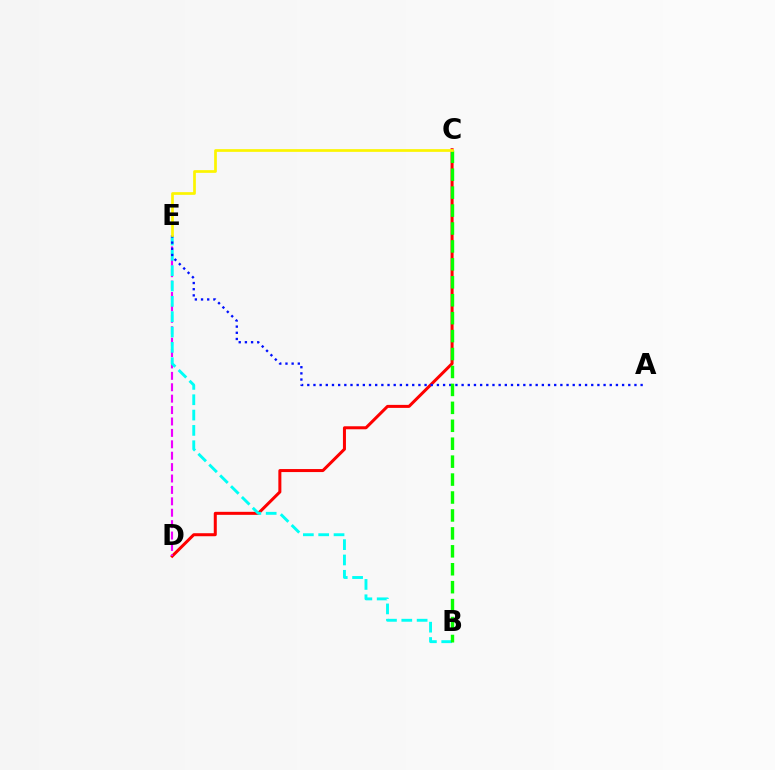{('C', 'D'): [{'color': '#ff0000', 'line_style': 'solid', 'thickness': 2.17}], ('D', 'E'): [{'color': '#ee00ff', 'line_style': 'dashed', 'thickness': 1.55}], ('B', 'E'): [{'color': '#00fff6', 'line_style': 'dashed', 'thickness': 2.08}], ('A', 'E'): [{'color': '#0010ff', 'line_style': 'dotted', 'thickness': 1.68}], ('B', 'C'): [{'color': '#08ff00', 'line_style': 'dashed', 'thickness': 2.44}], ('C', 'E'): [{'color': '#fcf500', 'line_style': 'solid', 'thickness': 1.95}]}